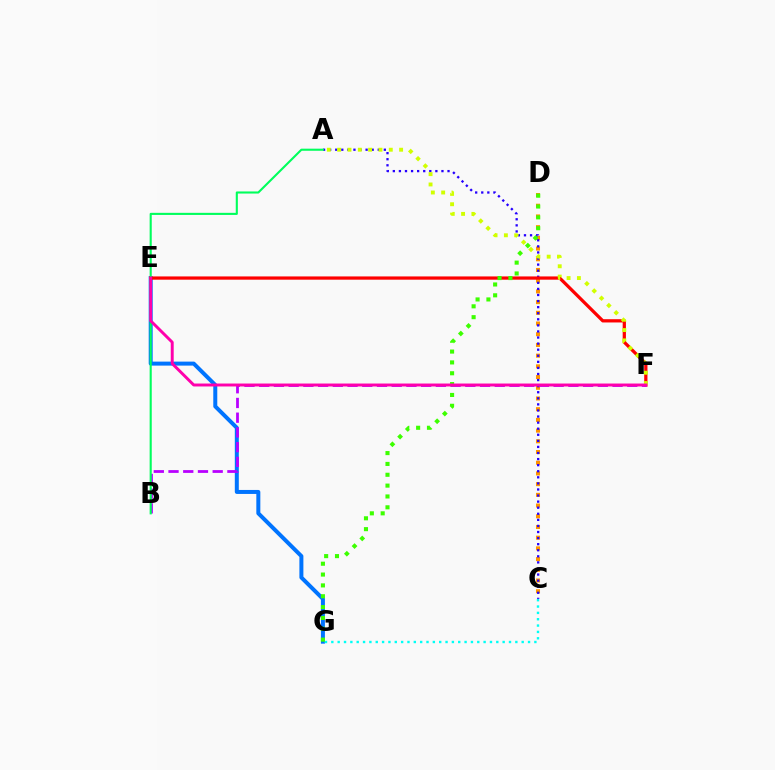{('C', 'D'): [{'color': '#ff9400', 'line_style': 'dotted', 'thickness': 2.91}], ('E', 'G'): [{'color': '#0074ff', 'line_style': 'solid', 'thickness': 2.88}], ('A', 'C'): [{'color': '#2500ff', 'line_style': 'dotted', 'thickness': 1.65}], ('C', 'G'): [{'color': '#00fff6', 'line_style': 'dotted', 'thickness': 1.72}], ('E', 'F'): [{'color': '#ff0000', 'line_style': 'solid', 'thickness': 2.34}, {'color': '#ff00ac', 'line_style': 'solid', 'thickness': 2.12}], ('B', 'F'): [{'color': '#b900ff', 'line_style': 'dashed', 'thickness': 2.0}], ('A', 'B'): [{'color': '#00ff5c', 'line_style': 'solid', 'thickness': 1.51}], ('A', 'F'): [{'color': '#d1ff00', 'line_style': 'dotted', 'thickness': 2.81}], ('D', 'G'): [{'color': '#3dff00', 'line_style': 'dotted', 'thickness': 2.95}]}